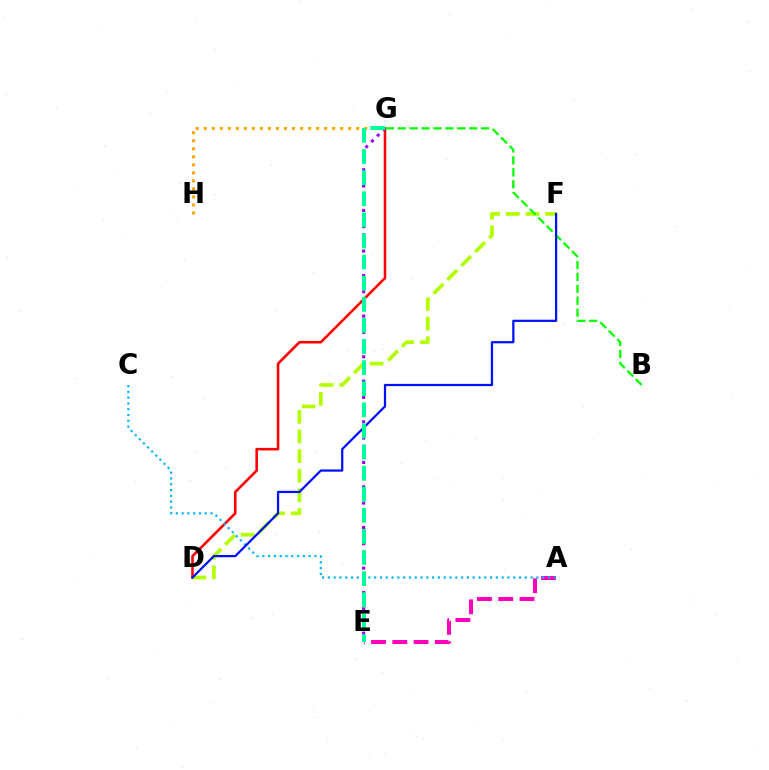{('G', 'H'): [{'color': '#ffa500', 'line_style': 'dotted', 'thickness': 2.18}], ('D', 'G'): [{'color': '#ff0000', 'line_style': 'solid', 'thickness': 1.85}], ('D', 'F'): [{'color': '#b3ff00', 'line_style': 'dashed', 'thickness': 2.67}, {'color': '#0010ff', 'line_style': 'solid', 'thickness': 1.61}], ('A', 'E'): [{'color': '#ff00bd', 'line_style': 'dashed', 'thickness': 2.89}], ('E', 'G'): [{'color': '#9b00ff', 'line_style': 'dotted', 'thickness': 2.21}, {'color': '#00ff9d', 'line_style': 'dashed', 'thickness': 2.87}], ('B', 'G'): [{'color': '#08ff00', 'line_style': 'dashed', 'thickness': 1.62}], ('A', 'C'): [{'color': '#00b5ff', 'line_style': 'dotted', 'thickness': 1.57}]}